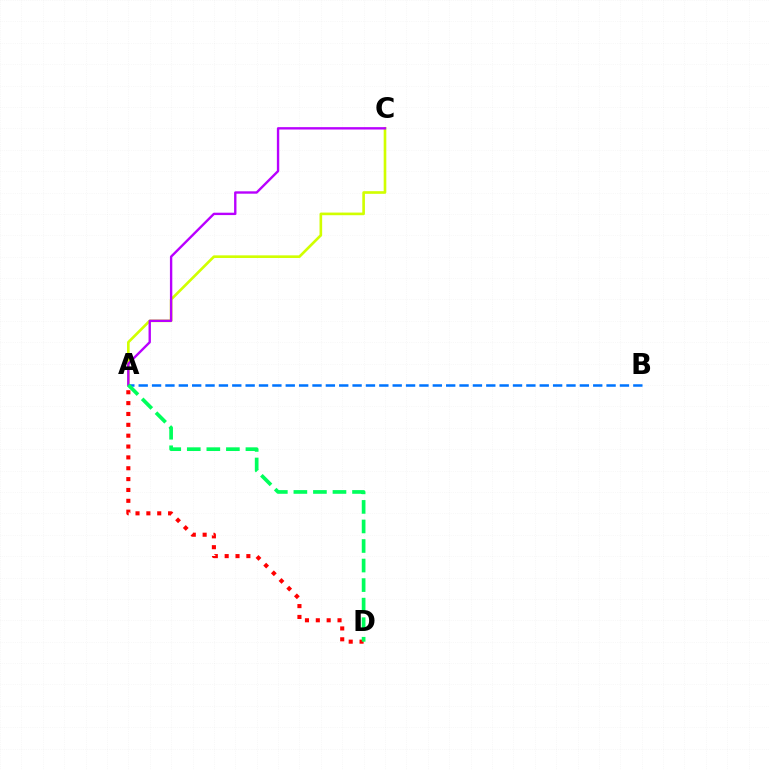{('A', 'C'): [{'color': '#d1ff00', 'line_style': 'solid', 'thickness': 1.9}, {'color': '#b900ff', 'line_style': 'solid', 'thickness': 1.71}], ('A', 'D'): [{'color': '#ff0000', 'line_style': 'dotted', 'thickness': 2.95}, {'color': '#00ff5c', 'line_style': 'dashed', 'thickness': 2.66}], ('A', 'B'): [{'color': '#0074ff', 'line_style': 'dashed', 'thickness': 1.82}]}